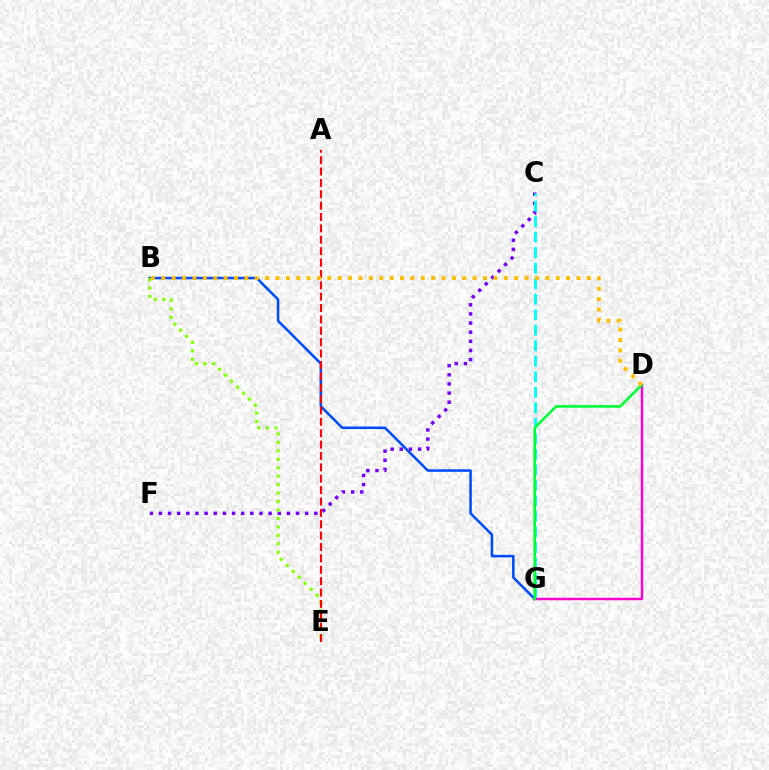{('C', 'F'): [{'color': '#7200ff', 'line_style': 'dotted', 'thickness': 2.48}], ('B', 'G'): [{'color': '#004bff', 'line_style': 'solid', 'thickness': 1.83}], ('C', 'G'): [{'color': '#00fff6', 'line_style': 'dashed', 'thickness': 2.11}], ('D', 'G'): [{'color': '#ff00cf', 'line_style': 'solid', 'thickness': 1.79}, {'color': '#00ff39', 'line_style': 'solid', 'thickness': 1.91}], ('B', 'E'): [{'color': '#84ff00', 'line_style': 'dotted', 'thickness': 2.3}], ('A', 'E'): [{'color': '#ff0000', 'line_style': 'dashed', 'thickness': 1.55}], ('B', 'D'): [{'color': '#ffbd00', 'line_style': 'dotted', 'thickness': 2.82}]}